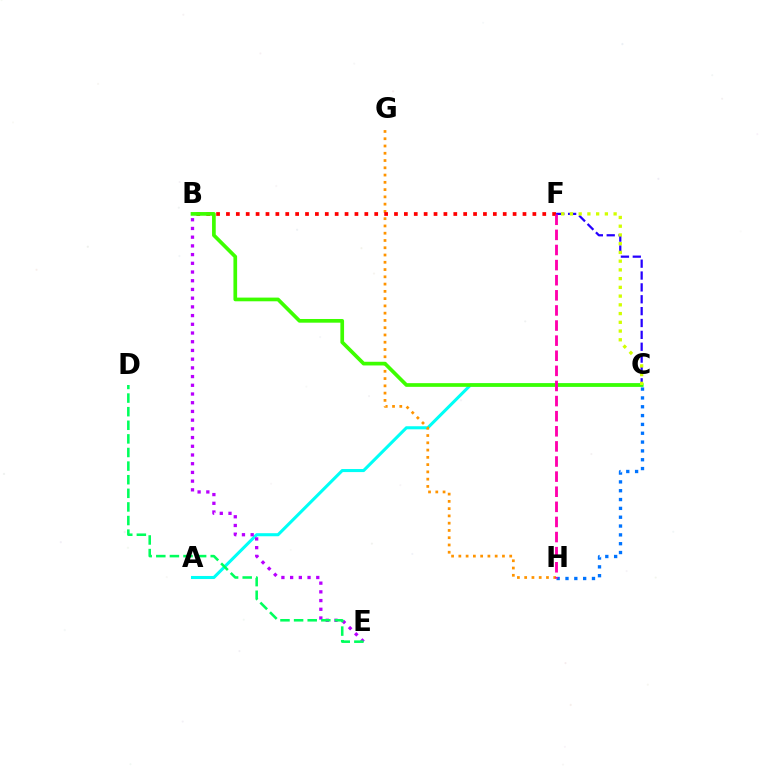{('A', 'C'): [{'color': '#00fff6', 'line_style': 'solid', 'thickness': 2.21}], ('G', 'H'): [{'color': '#ff9400', 'line_style': 'dotted', 'thickness': 1.97}], ('B', 'E'): [{'color': '#b900ff', 'line_style': 'dotted', 'thickness': 2.37}], ('C', 'H'): [{'color': '#0074ff', 'line_style': 'dotted', 'thickness': 2.4}], ('B', 'F'): [{'color': '#ff0000', 'line_style': 'dotted', 'thickness': 2.69}], ('B', 'C'): [{'color': '#3dff00', 'line_style': 'solid', 'thickness': 2.66}], ('D', 'E'): [{'color': '#00ff5c', 'line_style': 'dashed', 'thickness': 1.85}], ('C', 'F'): [{'color': '#2500ff', 'line_style': 'dashed', 'thickness': 1.61}, {'color': '#d1ff00', 'line_style': 'dotted', 'thickness': 2.37}], ('F', 'H'): [{'color': '#ff00ac', 'line_style': 'dashed', 'thickness': 2.05}]}